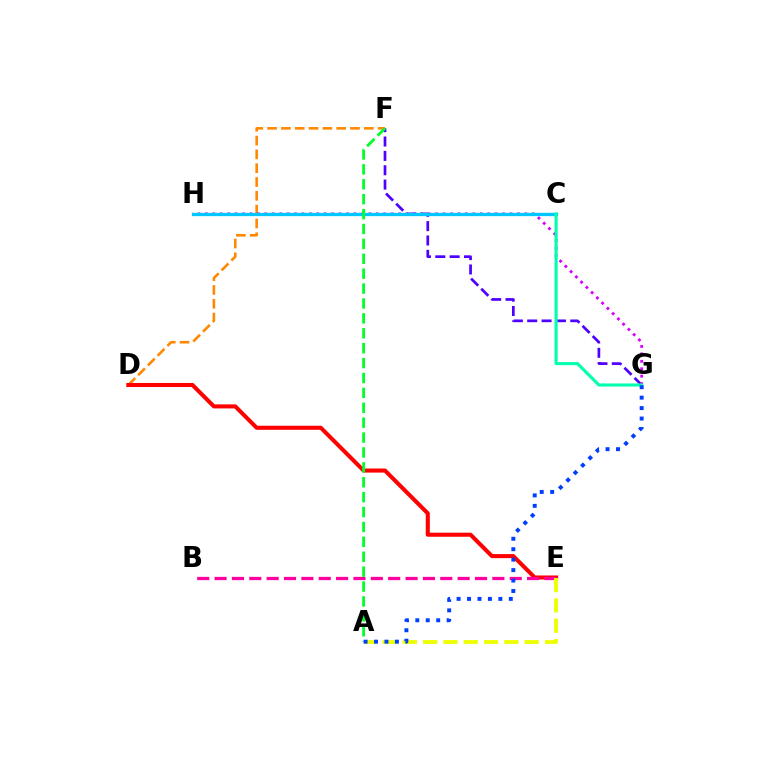{('F', 'G'): [{'color': '#4f00ff', 'line_style': 'dashed', 'thickness': 1.95}], ('D', 'F'): [{'color': '#ff8800', 'line_style': 'dashed', 'thickness': 1.88}], ('C', 'H'): [{'color': '#66ff00', 'line_style': 'dotted', 'thickness': 1.6}, {'color': '#00c7ff', 'line_style': 'solid', 'thickness': 2.36}], ('G', 'H'): [{'color': '#d600ff', 'line_style': 'dotted', 'thickness': 2.02}], ('C', 'G'): [{'color': '#00ffaf', 'line_style': 'solid', 'thickness': 2.25}], ('D', 'E'): [{'color': '#ff0000', 'line_style': 'solid', 'thickness': 2.92}], ('B', 'E'): [{'color': '#ff00a0', 'line_style': 'dashed', 'thickness': 2.36}], ('A', 'F'): [{'color': '#00ff27', 'line_style': 'dashed', 'thickness': 2.02}], ('A', 'E'): [{'color': '#eeff00', 'line_style': 'dashed', 'thickness': 2.76}], ('A', 'G'): [{'color': '#003fff', 'line_style': 'dotted', 'thickness': 2.84}]}